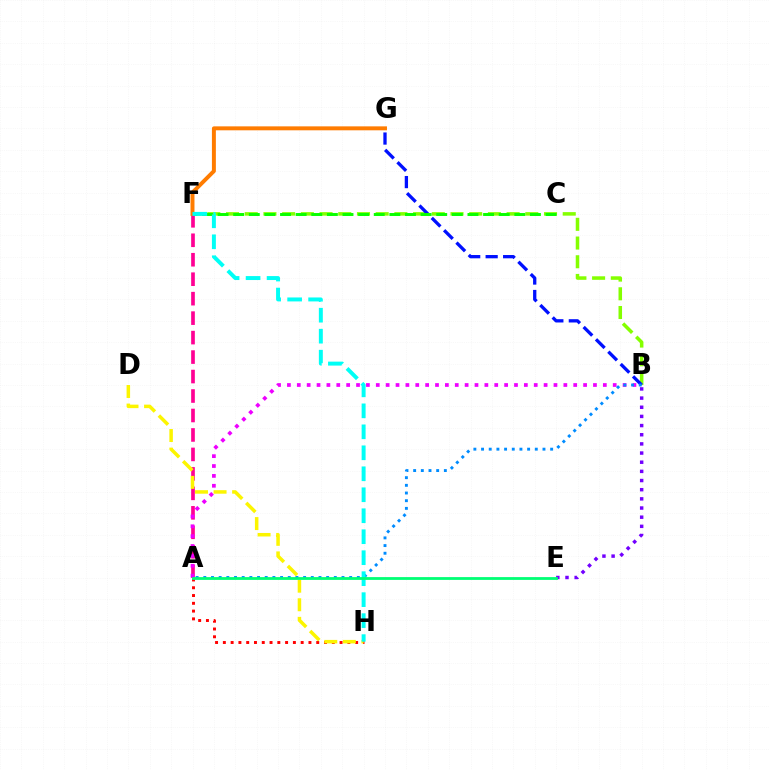{('B', 'F'): [{'color': '#84ff00', 'line_style': 'dashed', 'thickness': 2.54}], ('A', 'F'): [{'color': '#ff0094', 'line_style': 'dashed', 'thickness': 2.64}], ('A', 'B'): [{'color': '#ee00ff', 'line_style': 'dotted', 'thickness': 2.68}, {'color': '#008cff', 'line_style': 'dotted', 'thickness': 2.09}], ('A', 'H'): [{'color': '#ff0000', 'line_style': 'dotted', 'thickness': 2.11}], ('F', 'G'): [{'color': '#ff7c00', 'line_style': 'solid', 'thickness': 2.84}], ('B', 'G'): [{'color': '#0010ff', 'line_style': 'dashed', 'thickness': 2.37}], ('C', 'F'): [{'color': '#08ff00', 'line_style': 'dashed', 'thickness': 2.12}], ('D', 'H'): [{'color': '#fcf500', 'line_style': 'dashed', 'thickness': 2.52}], ('F', 'H'): [{'color': '#00fff6', 'line_style': 'dashed', 'thickness': 2.85}], ('B', 'E'): [{'color': '#7200ff', 'line_style': 'dotted', 'thickness': 2.49}], ('A', 'E'): [{'color': '#00ff74', 'line_style': 'solid', 'thickness': 2.02}]}